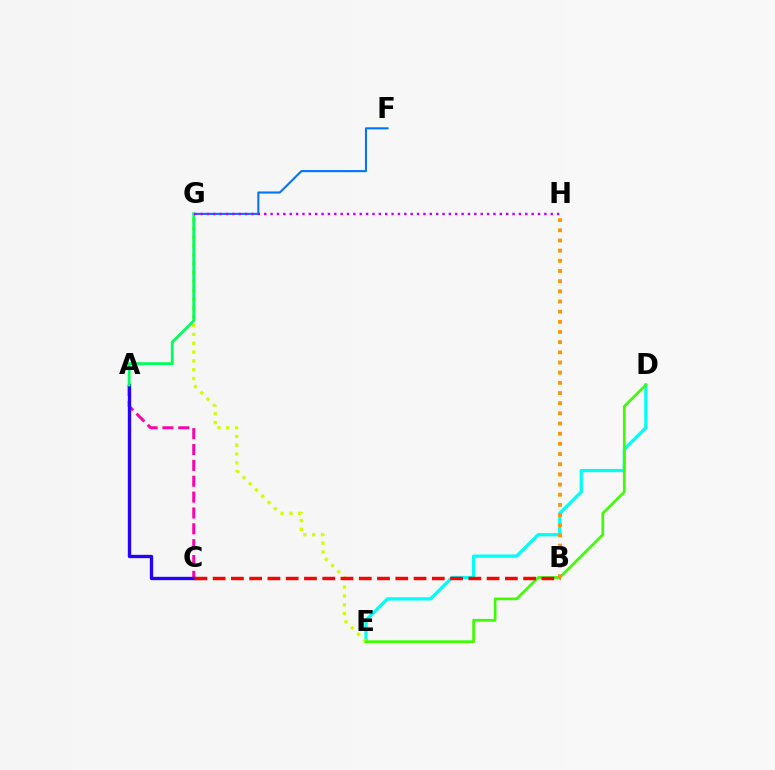{('A', 'C'): [{'color': '#ff00ac', 'line_style': 'dashed', 'thickness': 2.15}, {'color': '#2500ff', 'line_style': 'solid', 'thickness': 2.41}], ('D', 'E'): [{'color': '#00fff6', 'line_style': 'solid', 'thickness': 2.35}, {'color': '#3dff00', 'line_style': 'solid', 'thickness': 1.94}], ('E', 'G'): [{'color': '#d1ff00', 'line_style': 'dotted', 'thickness': 2.4}], ('B', 'C'): [{'color': '#ff0000', 'line_style': 'dashed', 'thickness': 2.48}], ('B', 'H'): [{'color': '#ff9400', 'line_style': 'dotted', 'thickness': 2.76}], ('F', 'G'): [{'color': '#0074ff', 'line_style': 'solid', 'thickness': 1.51}], ('A', 'G'): [{'color': '#00ff5c', 'line_style': 'solid', 'thickness': 2.04}], ('G', 'H'): [{'color': '#b900ff', 'line_style': 'dotted', 'thickness': 1.73}]}